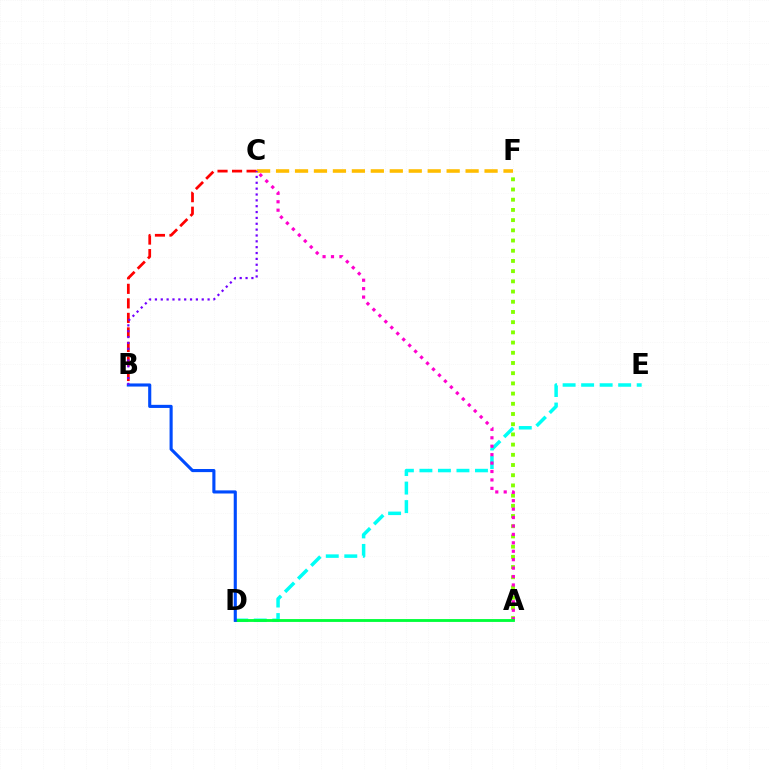{('A', 'F'): [{'color': '#84ff00', 'line_style': 'dotted', 'thickness': 2.77}], ('D', 'E'): [{'color': '#00fff6', 'line_style': 'dashed', 'thickness': 2.52}], ('A', 'C'): [{'color': '#ff00cf', 'line_style': 'dotted', 'thickness': 2.29}], ('A', 'D'): [{'color': '#00ff39', 'line_style': 'solid', 'thickness': 2.05}], ('B', 'D'): [{'color': '#004bff', 'line_style': 'solid', 'thickness': 2.24}], ('C', 'F'): [{'color': '#ffbd00', 'line_style': 'dashed', 'thickness': 2.57}], ('B', 'C'): [{'color': '#ff0000', 'line_style': 'dashed', 'thickness': 1.97}, {'color': '#7200ff', 'line_style': 'dotted', 'thickness': 1.59}]}